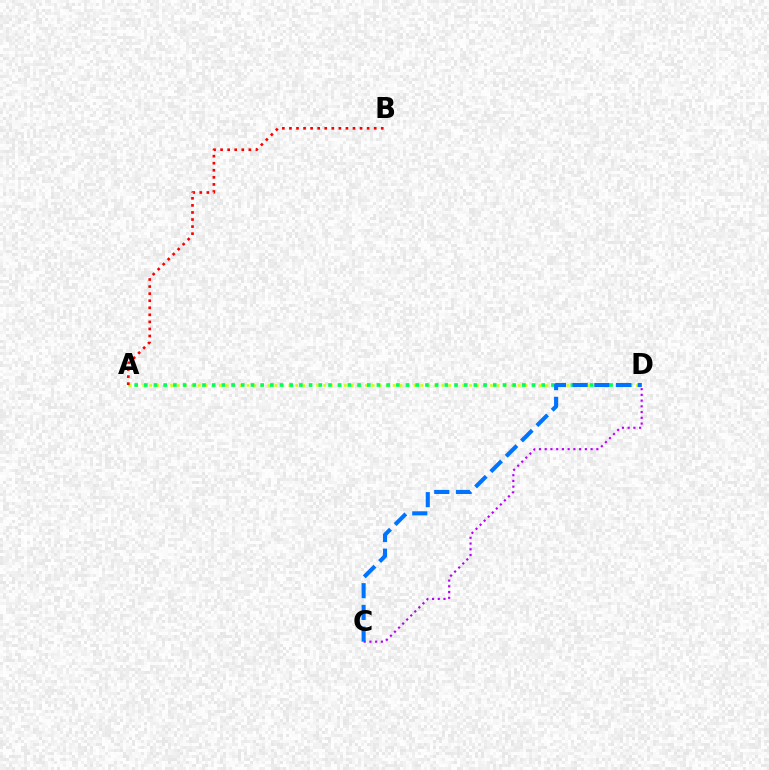{('A', 'D'): [{'color': '#d1ff00', 'line_style': 'dotted', 'thickness': 1.89}, {'color': '#00ff5c', 'line_style': 'dotted', 'thickness': 2.63}], ('C', 'D'): [{'color': '#b900ff', 'line_style': 'dotted', 'thickness': 1.56}, {'color': '#0074ff', 'line_style': 'dashed', 'thickness': 2.95}], ('A', 'B'): [{'color': '#ff0000', 'line_style': 'dotted', 'thickness': 1.92}]}